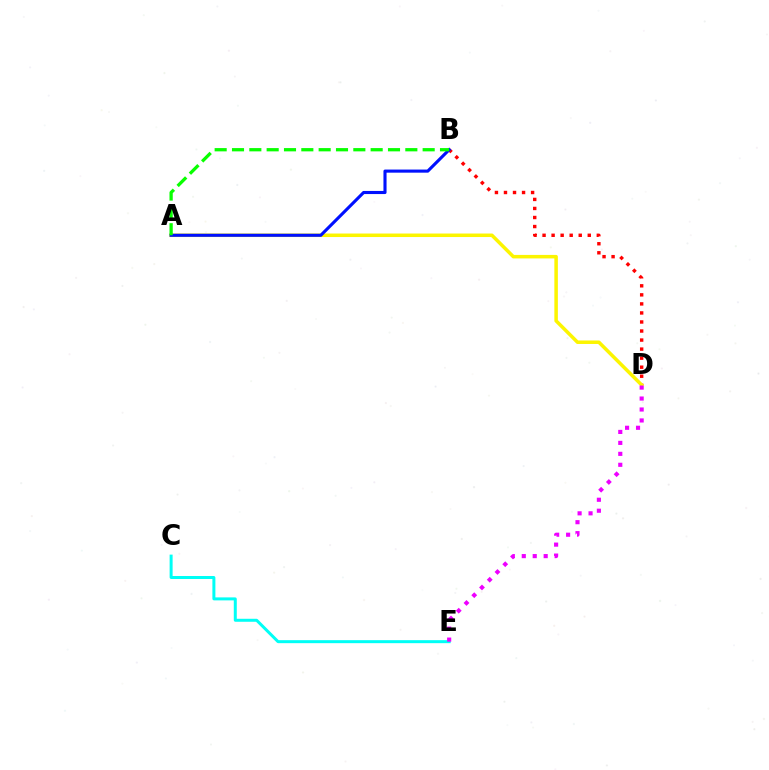{('B', 'D'): [{'color': '#ff0000', 'line_style': 'dotted', 'thickness': 2.46}], ('C', 'E'): [{'color': '#00fff6', 'line_style': 'solid', 'thickness': 2.16}], ('A', 'D'): [{'color': '#fcf500', 'line_style': 'solid', 'thickness': 2.53}], ('A', 'B'): [{'color': '#0010ff', 'line_style': 'solid', 'thickness': 2.24}, {'color': '#08ff00', 'line_style': 'dashed', 'thickness': 2.35}], ('D', 'E'): [{'color': '#ee00ff', 'line_style': 'dotted', 'thickness': 2.98}]}